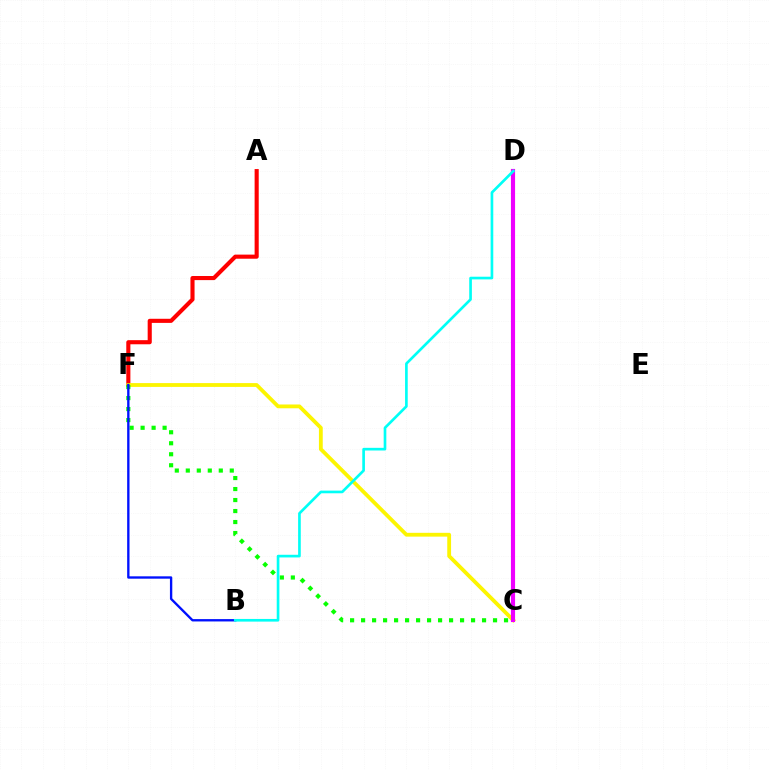{('A', 'F'): [{'color': '#ff0000', 'line_style': 'solid', 'thickness': 2.96}], ('C', 'F'): [{'color': '#fcf500', 'line_style': 'solid', 'thickness': 2.74}, {'color': '#08ff00', 'line_style': 'dotted', 'thickness': 2.99}], ('C', 'D'): [{'color': '#ee00ff', 'line_style': 'solid', 'thickness': 2.98}], ('B', 'F'): [{'color': '#0010ff', 'line_style': 'solid', 'thickness': 1.69}], ('B', 'D'): [{'color': '#00fff6', 'line_style': 'solid', 'thickness': 1.92}]}